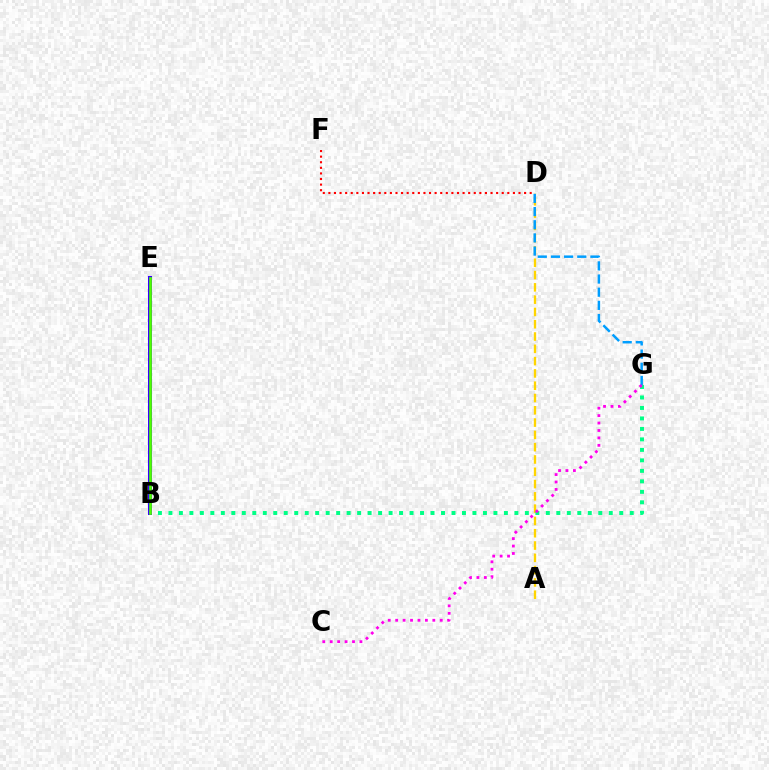{('A', 'D'): [{'color': '#ffd500', 'line_style': 'dashed', 'thickness': 1.67}], ('D', 'F'): [{'color': '#ff0000', 'line_style': 'dotted', 'thickness': 1.52}], ('B', 'G'): [{'color': '#00ff86', 'line_style': 'dotted', 'thickness': 2.85}], ('D', 'G'): [{'color': '#009eff', 'line_style': 'dashed', 'thickness': 1.79}], ('B', 'E'): [{'color': '#3700ff', 'line_style': 'solid', 'thickness': 2.9}, {'color': '#4fff00', 'line_style': 'solid', 'thickness': 1.92}], ('C', 'G'): [{'color': '#ff00ed', 'line_style': 'dotted', 'thickness': 2.02}]}